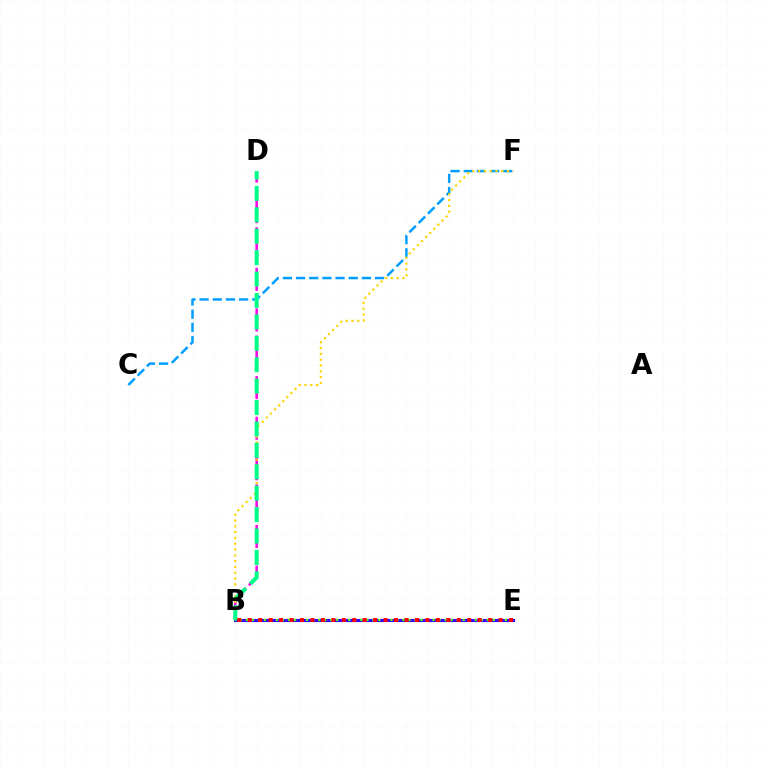{('B', 'D'): [{'color': '#ff00ed', 'line_style': 'dashed', 'thickness': 1.84}, {'color': '#00ff86', 'line_style': 'dashed', 'thickness': 2.91}], ('C', 'F'): [{'color': '#009eff', 'line_style': 'dashed', 'thickness': 1.79}], ('B', 'E'): [{'color': '#3700ff', 'line_style': 'solid', 'thickness': 2.25}, {'color': '#4fff00', 'line_style': 'dotted', 'thickness': 1.64}, {'color': '#ff0000', 'line_style': 'dotted', 'thickness': 2.84}], ('B', 'F'): [{'color': '#ffd500', 'line_style': 'dotted', 'thickness': 1.58}]}